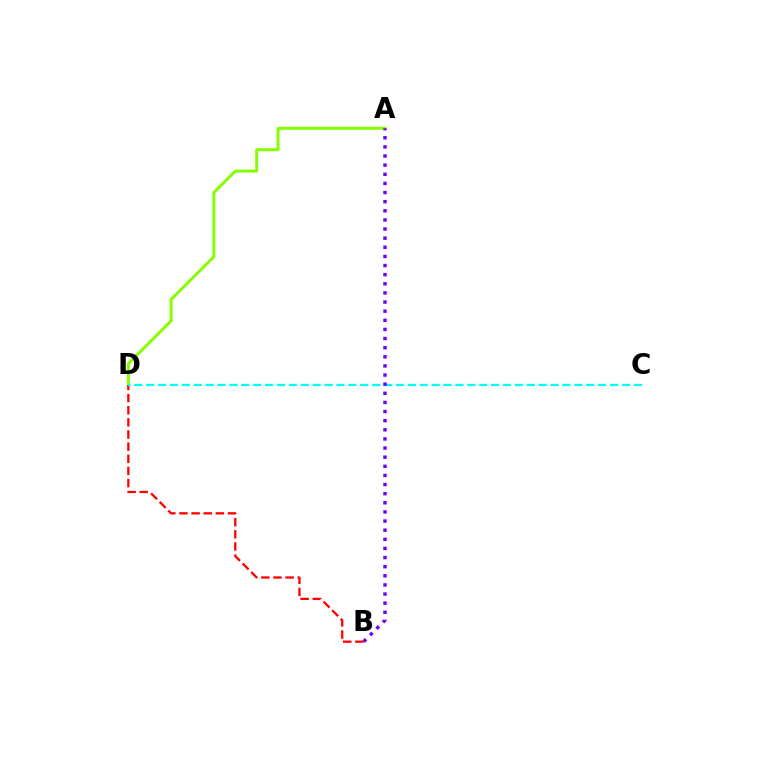{('A', 'D'): [{'color': '#84ff00', 'line_style': 'solid', 'thickness': 2.14}], ('B', 'D'): [{'color': '#ff0000', 'line_style': 'dashed', 'thickness': 1.65}], ('C', 'D'): [{'color': '#00fff6', 'line_style': 'dashed', 'thickness': 1.62}], ('A', 'B'): [{'color': '#7200ff', 'line_style': 'dotted', 'thickness': 2.48}]}